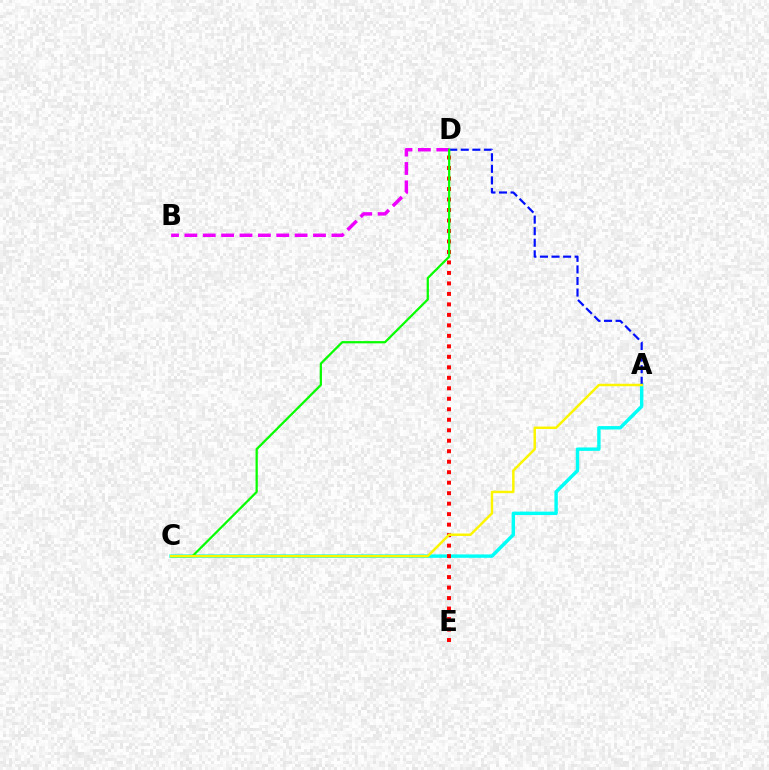{('A', 'C'): [{'color': '#00fff6', 'line_style': 'solid', 'thickness': 2.46}, {'color': '#fcf500', 'line_style': 'solid', 'thickness': 1.78}], ('B', 'D'): [{'color': '#ee00ff', 'line_style': 'dashed', 'thickness': 2.5}], ('D', 'E'): [{'color': '#ff0000', 'line_style': 'dotted', 'thickness': 2.85}], ('A', 'D'): [{'color': '#0010ff', 'line_style': 'dashed', 'thickness': 1.57}], ('C', 'D'): [{'color': '#08ff00', 'line_style': 'solid', 'thickness': 1.62}]}